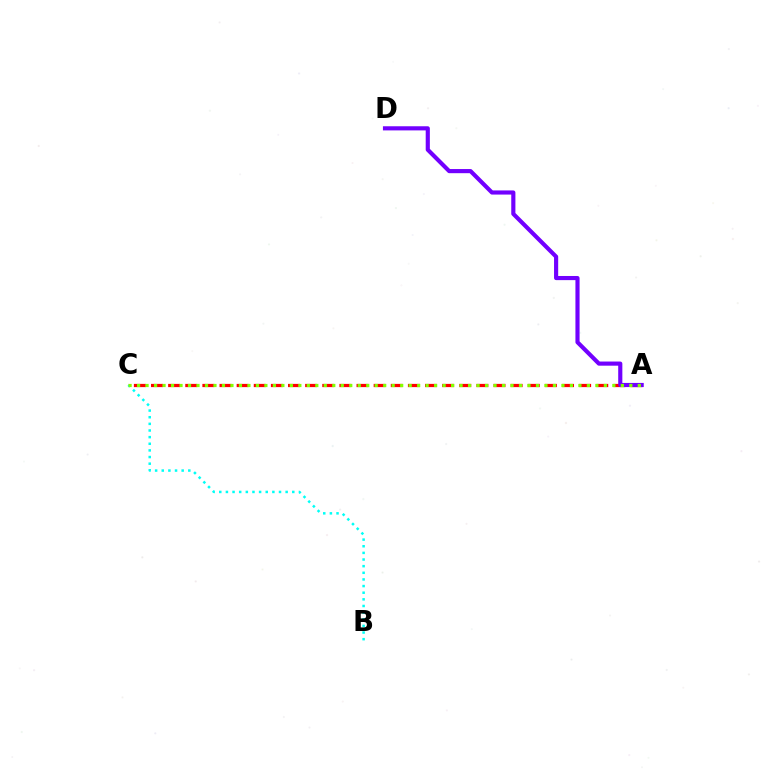{('A', 'C'): [{'color': '#ff0000', 'line_style': 'dashed', 'thickness': 2.33}, {'color': '#84ff00', 'line_style': 'dotted', 'thickness': 2.31}], ('A', 'D'): [{'color': '#7200ff', 'line_style': 'solid', 'thickness': 2.98}], ('B', 'C'): [{'color': '#00fff6', 'line_style': 'dotted', 'thickness': 1.8}]}